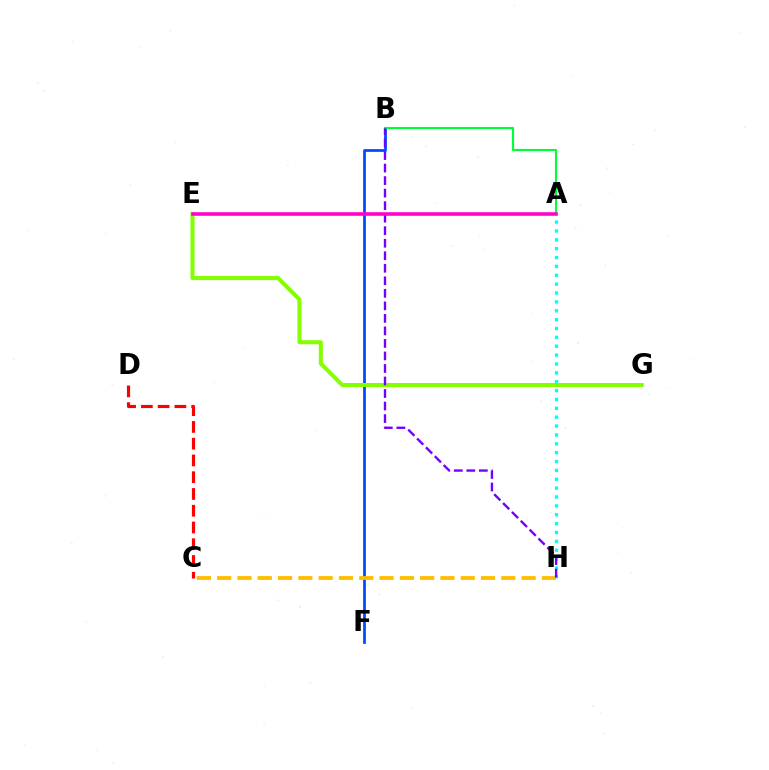{('B', 'F'): [{'color': '#004bff', 'line_style': 'solid', 'thickness': 1.98}], ('E', 'G'): [{'color': '#84ff00', 'line_style': 'solid', 'thickness': 2.91}], ('C', 'H'): [{'color': '#ffbd00', 'line_style': 'dashed', 'thickness': 2.76}], ('C', 'D'): [{'color': '#ff0000', 'line_style': 'dashed', 'thickness': 2.28}], ('A', 'B'): [{'color': '#00ff39', 'line_style': 'solid', 'thickness': 1.53}], ('A', 'H'): [{'color': '#00fff6', 'line_style': 'dotted', 'thickness': 2.41}], ('B', 'H'): [{'color': '#7200ff', 'line_style': 'dashed', 'thickness': 1.7}], ('A', 'E'): [{'color': '#ff00cf', 'line_style': 'solid', 'thickness': 2.56}]}